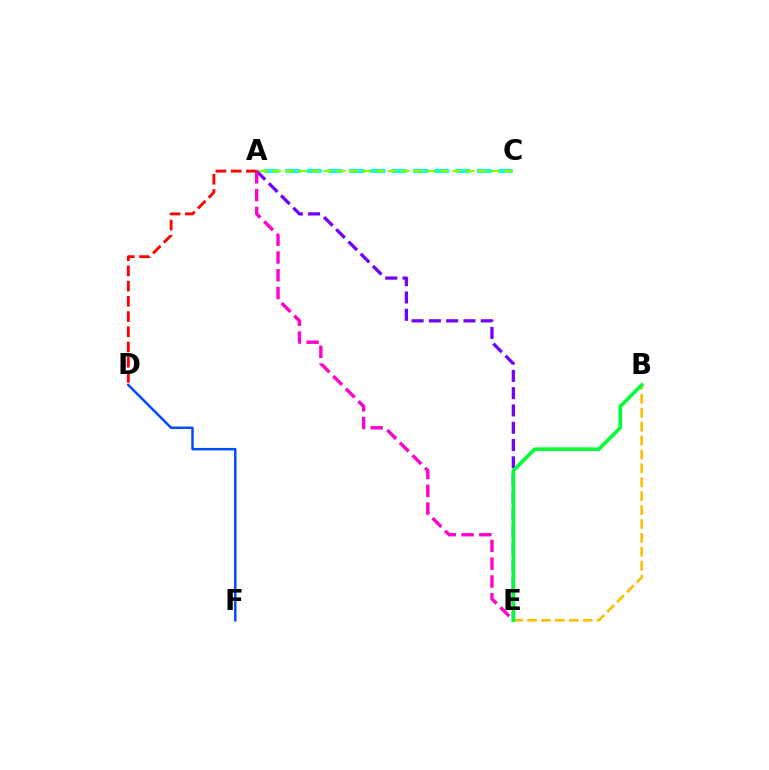{('A', 'C'): [{'color': '#00fff6', 'line_style': 'dashed', 'thickness': 2.89}, {'color': '#84ff00', 'line_style': 'dashed', 'thickness': 1.75}], ('B', 'E'): [{'color': '#ffbd00', 'line_style': 'dashed', 'thickness': 1.89}, {'color': '#00ff39', 'line_style': 'solid', 'thickness': 2.64}], ('A', 'E'): [{'color': '#7200ff', 'line_style': 'dashed', 'thickness': 2.35}, {'color': '#ff00cf', 'line_style': 'dashed', 'thickness': 2.42}], ('D', 'F'): [{'color': '#004bff', 'line_style': 'solid', 'thickness': 1.79}], ('A', 'D'): [{'color': '#ff0000', 'line_style': 'dashed', 'thickness': 2.07}]}